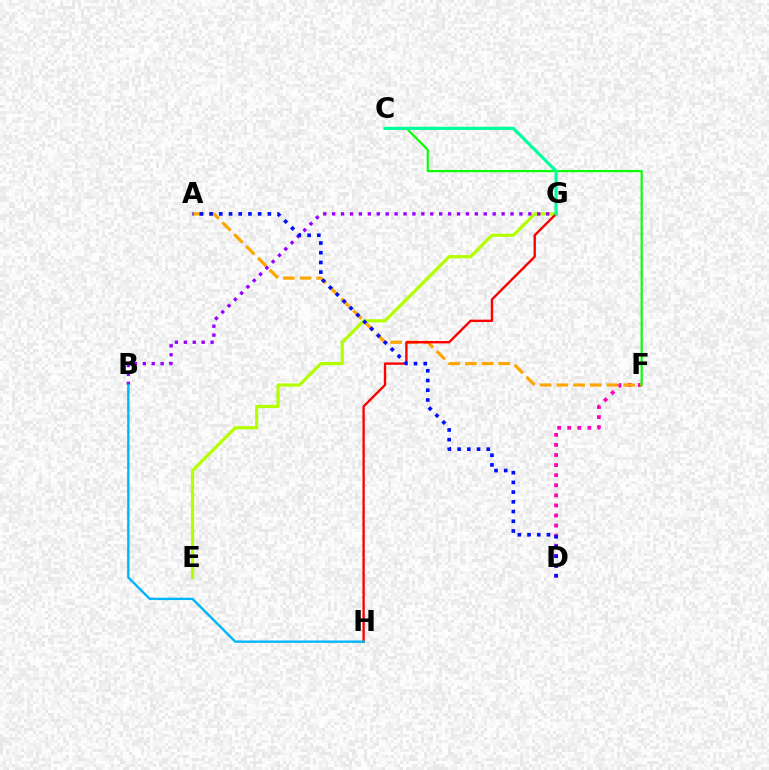{('E', 'G'): [{'color': '#b3ff00', 'line_style': 'solid', 'thickness': 2.31}], ('D', 'F'): [{'color': '#ff00bd', 'line_style': 'dotted', 'thickness': 2.74}], ('A', 'F'): [{'color': '#ffa500', 'line_style': 'dashed', 'thickness': 2.27}], ('B', 'G'): [{'color': '#9b00ff', 'line_style': 'dotted', 'thickness': 2.42}], ('C', 'F'): [{'color': '#08ff00', 'line_style': 'solid', 'thickness': 1.57}], ('G', 'H'): [{'color': '#ff0000', 'line_style': 'solid', 'thickness': 1.71}], ('B', 'H'): [{'color': '#00b5ff', 'line_style': 'solid', 'thickness': 1.7}], ('A', 'D'): [{'color': '#0010ff', 'line_style': 'dotted', 'thickness': 2.64}], ('C', 'G'): [{'color': '#00ff9d', 'line_style': 'solid', 'thickness': 2.28}]}